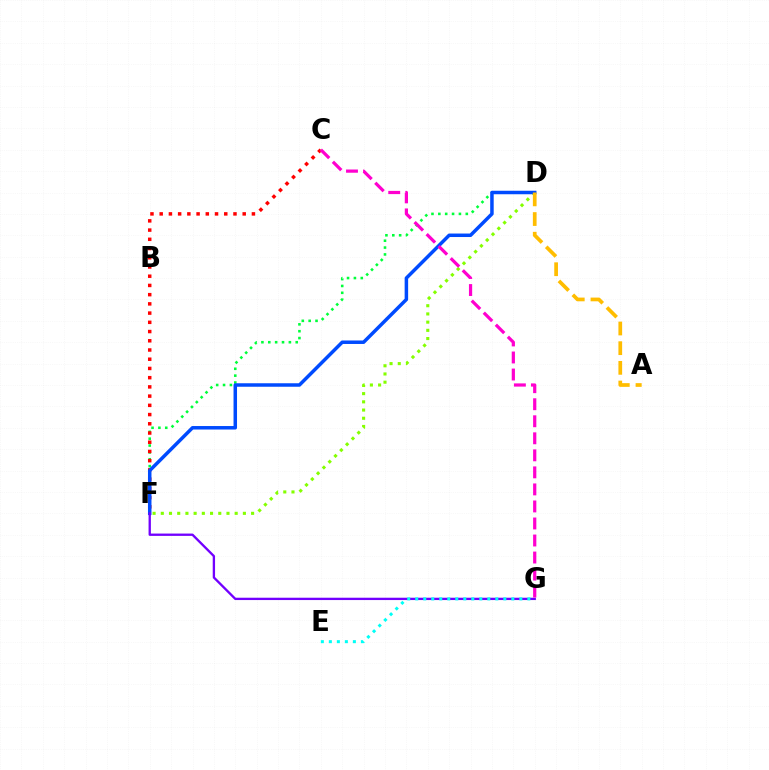{('D', 'F'): [{'color': '#00ff39', 'line_style': 'dotted', 'thickness': 1.86}, {'color': '#84ff00', 'line_style': 'dotted', 'thickness': 2.23}, {'color': '#004bff', 'line_style': 'solid', 'thickness': 2.52}], ('C', 'F'): [{'color': '#ff0000', 'line_style': 'dotted', 'thickness': 2.51}], ('F', 'G'): [{'color': '#7200ff', 'line_style': 'solid', 'thickness': 1.68}], ('E', 'G'): [{'color': '#00fff6', 'line_style': 'dotted', 'thickness': 2.18}], ('A', 'D'): [{'color': '#ffbd00', 'line_style': 'dashed', 'thickness': 2.67}], ('C', 'G'): [{'color': '#ff00cf', 'line_style': 'dashed', 'thickness': 2.31}]}